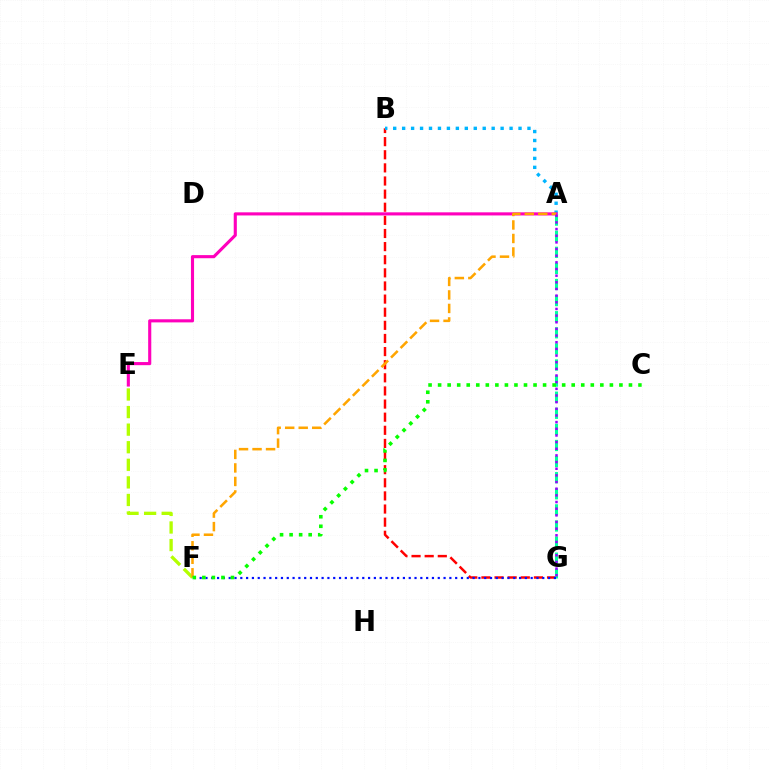{('B', 'G'): [{'color': '#ff0000', 'line_style': 'dashed', 'thickness': 1.78}], ('A', 'B'): [{'color': '#00b5ff', 'line_style': 'dotted', 'thickness': 2.43}], ('A', 'G'): [{'color': '#00ff9d', 'line_style': 'dashed', 'thickness': 2.19}, {'color': '#9b00ff', 'line_style': 'dotted', 'thickness': 1.81}], ('E', 'F'): [{'color': '#b3ff00', 'line_style': 'dashed', 'thickness': 2.39}], ('F', 'G'): [{'color': '#0010ff', 'line_style': 'dotted', 'thickness': 1.58}], ('A', 'E'): [{'color': '#ff00bd', 'line_style': 'solid', 'thickness': 2.24}], ('A', 'F'): [{'color': '#ffa500', 'line_style': 'dashed', 'thickness': 1.84}], ('C', 'F'): [{'color': '#08ff00', 'line_style': 'dotted', 'thickness': 2.59}]}